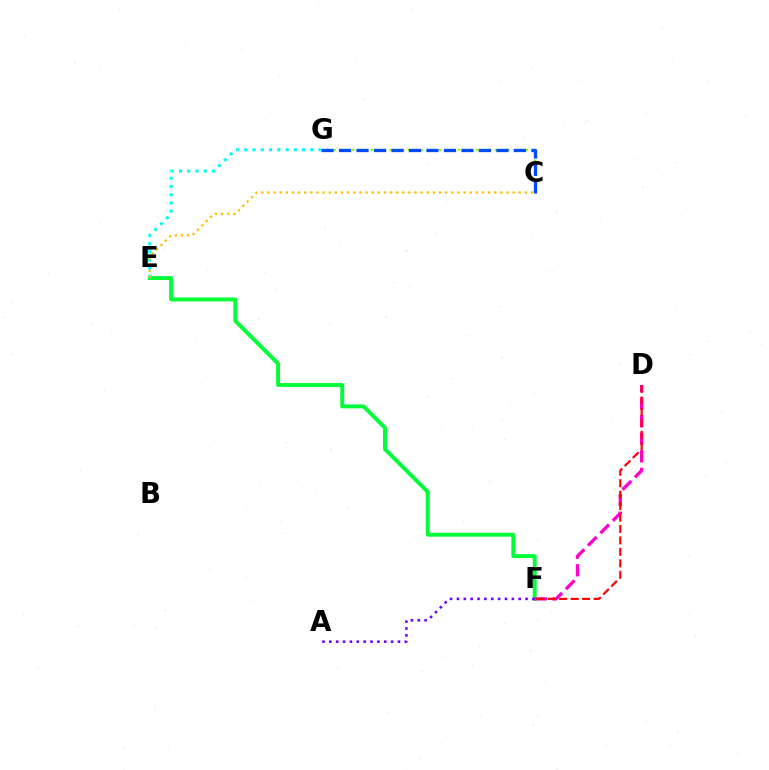{('C', 'G'): [{'color': '#84ff00', 'line_style': 'dotted', 'thickness': 1.69}, {'color': '#004bff', 'line_style': 'dashed', 'thickness': 2.38}], ('E', 'F'): [{'color': '#00ff39', 'line_style': 'solid', 'thickness': 2.82}], ('D', 'F'): [{'color': '#ff00cf', 'line_style': 'dashed', 'thickness': 2.39}, {'color': '#ff0000', 'line_style': 'dashed', 'thickness': 1.56}], ('E', 'G'): [{'color': '#00fff6', 'line_style': 'dotted', 'thickness': 2.24}], ('C', 'E'): [{'color': '#ffbd00', 'line_style': 'dotted', 'thickness': 1.67}], ('A', 'F'): [{'color': '#7200ff', 'line_style': 'dotted', 'thickness': 1.86}]}